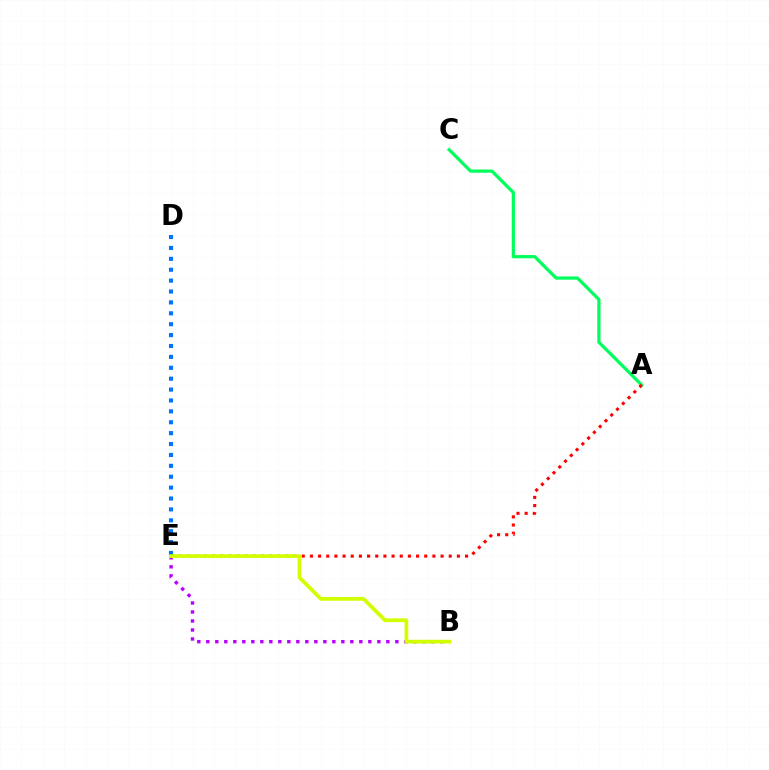{('B', 'E'): [{'color': '#b900ff', 'line_style': 'dotted', 'thickness': 2.45}, {'color': '#d1ff00', 'line_style': 'solid', 'thickness': 2.69}], ('A', 'C'): [{'color': '#00ff5c', 'line_style': 'solid', 'thickness': 2.32}], ('A', 'E'): [{'color': '#ff0000', 'line_style': 'dotted', 'thickness': 2.22}], ('D', 'E'): [{'color': '#0074ff', 'line_style': 'dotted', 'thickness': 2.96}]}